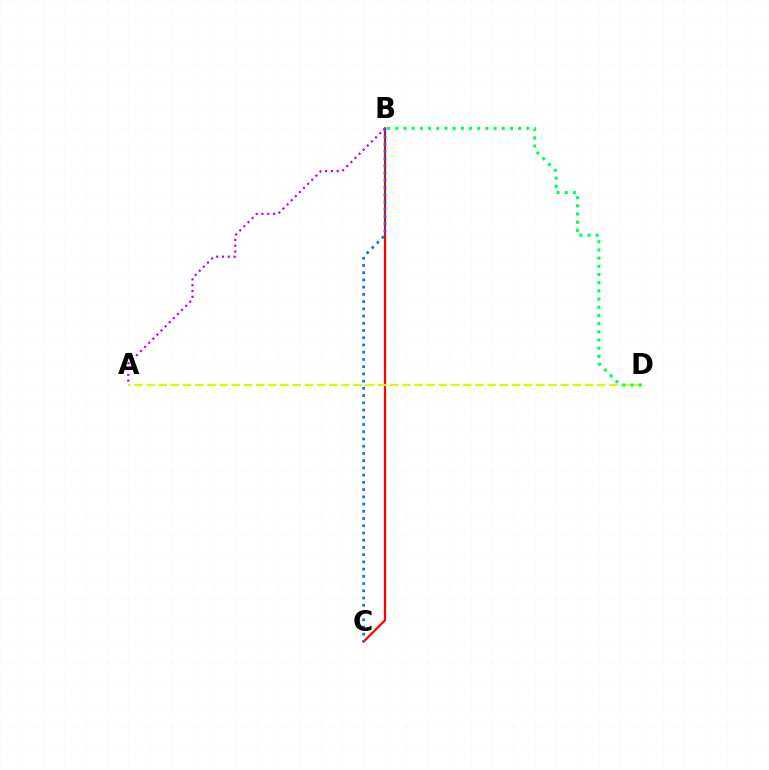{('B', 'C'): [{'color': '#ff0000', 'line_style': 'solid', 'thickness': 1.61}, {'color': '#0074ff', 'line_style': 'dotted', 'thickness': 1.96}], ('A', 'D'): [{'color': '#d1ff00', 'line_style': 'dashed', 'thickness': 1.65}], ('B', 'D'): [{'color': '#00ff5c', 'line_style': 'dotted', 'thickness': 2.22}], ('A', 'B'): [{'color': '#b900ff', 'line_style': 'dotted', 'thickness': 1.58}]}